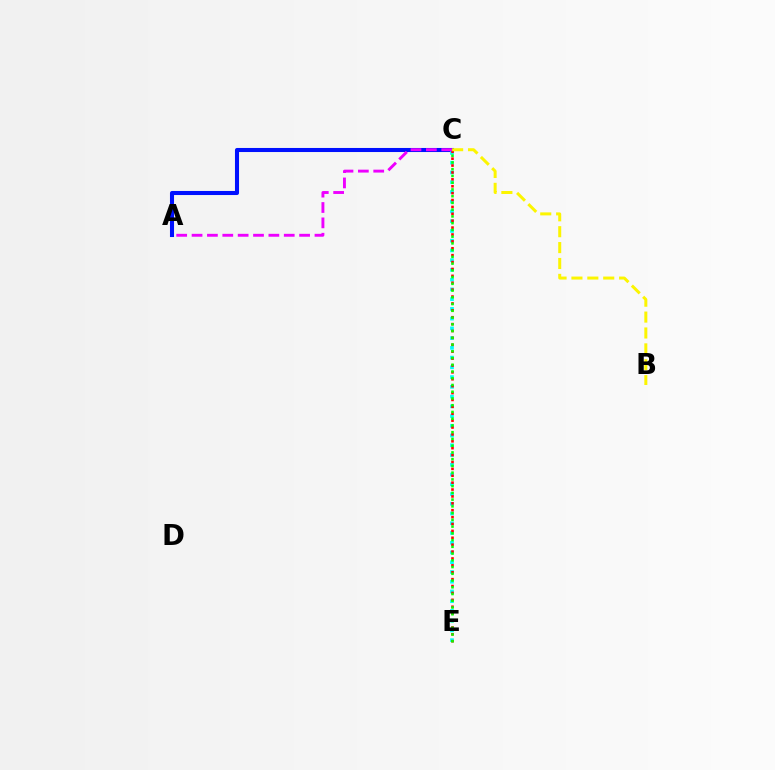{('A', 'C'): [{'color': '#0010ff', 'line_style': 'solid', 'thickness': 2.93}, {'color': '#ee00ff', 'line_style': 'dashed', 'thickness': 2.09}], ('C', 'E'): [{'color': '#00fff6', 'line_style': 'dotted', 'thickness': 2.65}, {'color': '#ff0000', 'line_style': 'dotted', 'thickness': 1.87}, {'color': '#08ff00', 'line_style': 'dotted', 'thickness': 1.83}], ('B', 'C'): [{'color': '#fcf500', 'line_style': 'dashed', 'thickness': 2.16}]}